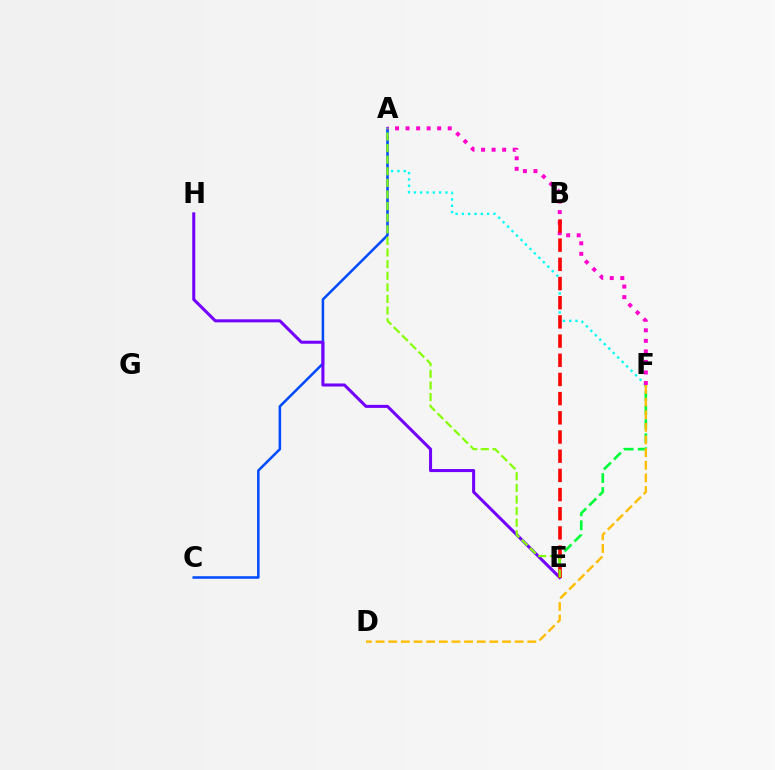{('A', 'F'): [{'color': '#00fff6', 'line_style': 'dotted', 'thickness': 1.71}, {'color': '#ff00cf', 'line_style': 'dotted', 'thickness': 2.86}], ('A', 'C'): [{'color': '#004bff', 'line_style': 'solid', 'thickness': 1.83}], ('E', 'H'): [{'color': '#7200ff', 'line_style': 'solid', 'thickness': 2.19}], ('E', 'F'): [{'color': '#00ff39', 'line_style': 'dashed', 'thickness': 1.91}], ('B', 'E'): [{'color': '#ff0000', 'line_style': 'dashed', 'thickness': 2.61}], ('A', 'E'): [{'color': '#84ff00', 'line_style': 'dashed', 'thickness': 1.58}], ('D', 'F'): [{'color': '#ffbd00', 'line_style': 'dashed', 'thickness': 1.72}]}